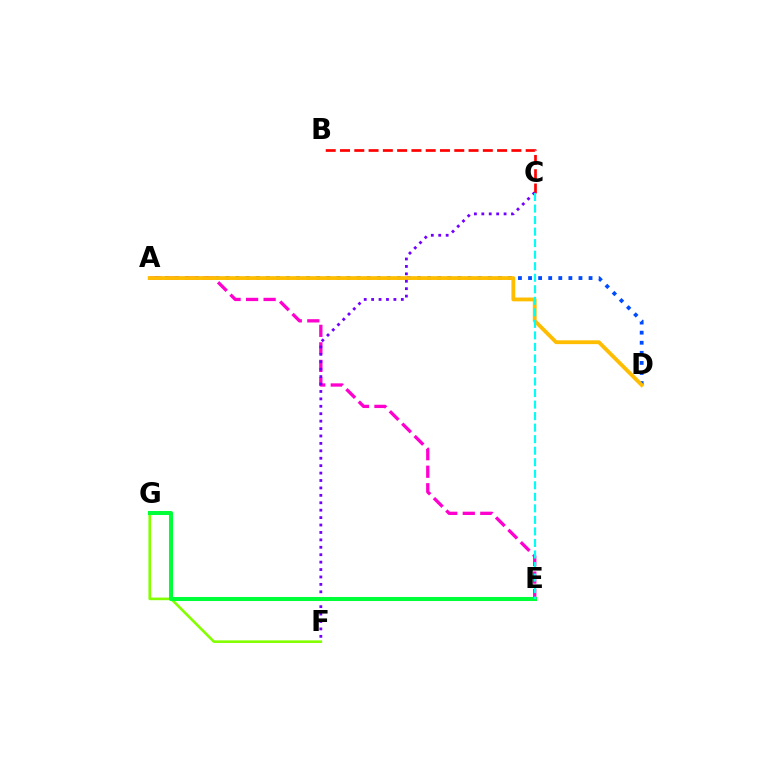{('F', 'G'): [{'color': '#84ff00', 'line_style': 'solid', 'thickness': 1.88}], ('A', 'D'): [{'color': '#004bff', 'line_style': 'dotted', 'thickness': 2.74}, {'color': '#ffbd00', 'line_style': 'solid', 'thickness': 2.75}], ('A', 'E'): [{'color': '#ff00cf', 'line_style': 'dashed', 'thickness': 2.38}], ('B', 'C'): [{'color': '#ff0000', 'line_style': 'dashed', 'thickness': 1.94}], ('C', 'F'): [{'color': '#7200ff', 'line_style': 'dotted', 'thickness': 2.02}], ('E', 'G'): [{'color': '#00ff39', 'line_style': 'solid', 'thickness': 2.91}], ('C', 'E'): [{'color': '#00fff6', 'line_style': 'dashed', 'thickness': 1.57}]}